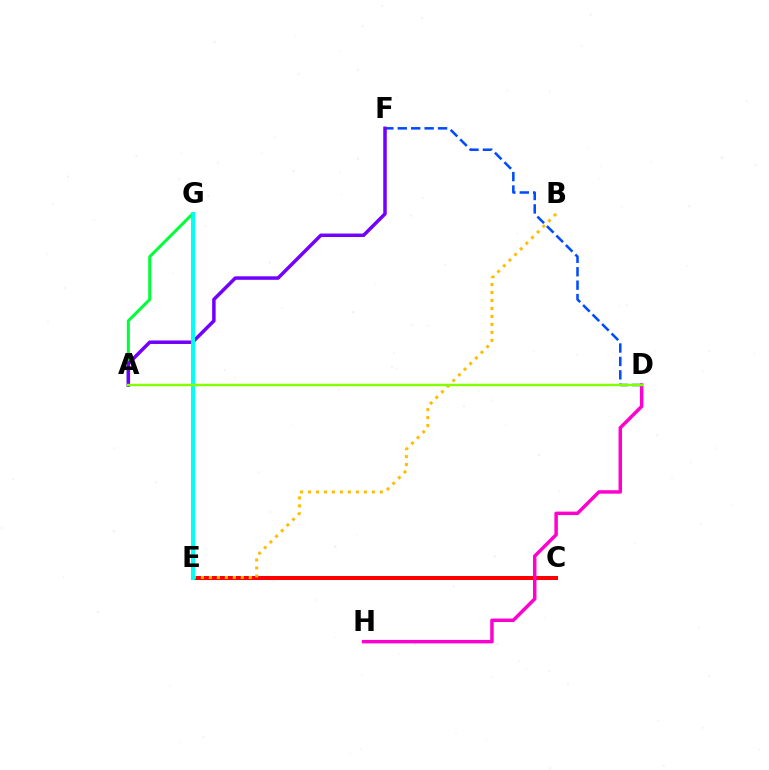{('A', 'G'): [{'color': '#00ff39', 'line_style': 'solid', 'thickness': 2.18}], ('D', 'F'): [{'color': '#004bff', 'line_style': 'dashed', 'thickness': 1.82}], ('C', 'E'): [{'color': '#ff0000', 'line_style': 'solid', 'thickness': 2.89}], ('A', 'F'): [{'color': '#7200ff', 'line_style': 'solid', 'thickness': 2.52}], ('B', 'E'): [{'color': '#ffbd00', 'line_style': 'dotted', 'thickness': 2.17}], ('D', 'H'): [{'color': '#ff00cf', 'line_style': 'solid', 'thickness': 2.5}], ('E', 'G'): [{'color': '#00fff6', 'line_style': 'solid', 'thickness': 2.87}], ('A', 'D'): [{'color': '#84ff00', 'line_style': 'solid', 'thickness': 1.76}]}